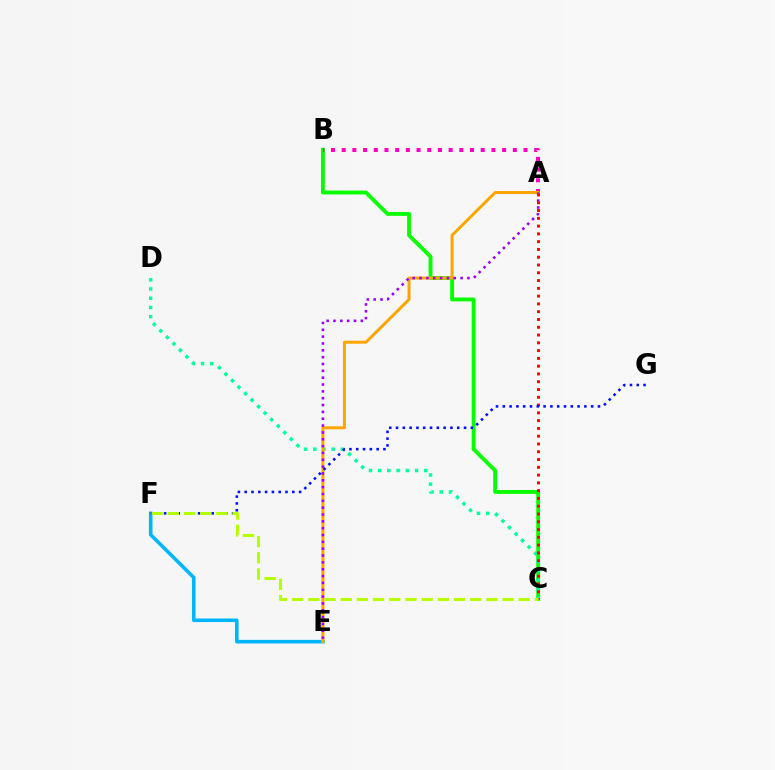{('B', 'C'): [{'color': '#08ff00', 'line_style': 'solid', 'thickness': 2.79}], ('A', 'B'): [{'color': '#ff00bd', 'line_style': 'dotted', 'thickness': 2.91}], ('E', 'F'): [{'color': '#00b5ff', 'line_style': 'solid', 'thickness': 2.58}], ('C', 'D'): [{'color': '#00ff9d', 'line_style': 'dotted', 'thickness': 2.5}], ('A', 'E'): [{'color': '#ffa500', 'line_style': 'solid', 'thickness': 2.15}, {'color': '#9b00ff', 'line_style': 'dotted', 'thickness': 1.86}], ('A', 'C'): [{'color': '#ff0000', 'line_style': 'dotted', 'thickness': 2.11}], ('F', 'G'): [{'color': '#0010ff', 'line_style': 'dotted', 'thickness': 1.85}], ('C', 'F'): [{'color': '#b3ff00', 'line_style': 'dashed', 'thickness': 2.2}]}